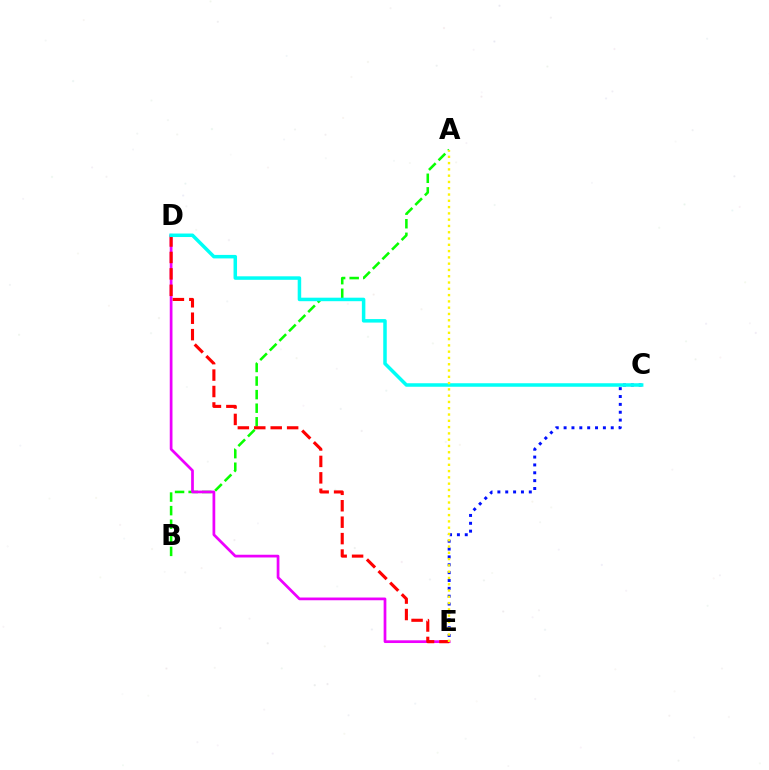{('A', 'B'): [{'color': '#08ff00', 'line_style': 'dashed', 'thickness': 1.84}], ('D', 'E'): [{'color': '#ee00ff', 'line_style': 'solid', 'thickness': 1.96}, {'color': '#ff0000', 'line_style': 'dashed', 'thickness': 2.23}], ('C', 'E'): [{'color': '#0010ff', 'line_style': 'dotted', 'thickness': 2.13}], ('C', 'D'): [{'color': '#00fff6', 'line_style': 'solid', 'thickness': 2.52}], ('A', 'E'): [{'color': '#fcf500', 'line_style': 'dotted', 'thickness': 1.71}]}